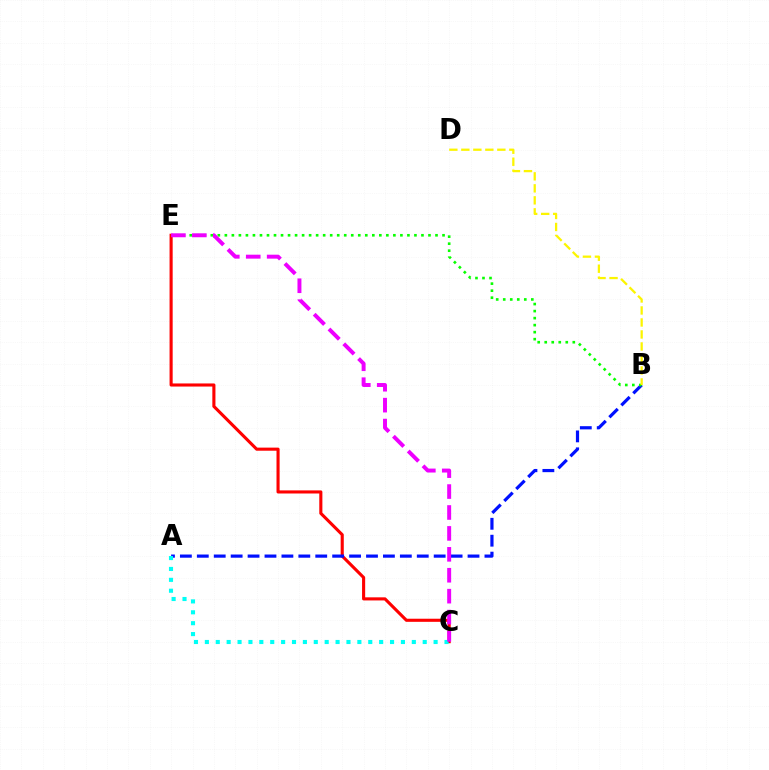{('C', 'E'): [{'color': '#ff0000', 'line_style': 'solid', 'thickness': 2.23}, {'color': '#ee00ff', 'line_style': 'dashed', 'thickness': 2.84}], ('A', 'B'): [{'color': '#0010ff', 'line_style': 'dashed', 'thickness': 2.3}], ('B', 'E'): [{'color': '#08ff00', 'line_style': 'dotted', 'thickness': 1.91}], ('A', 'C'): [{'color': '#00fff6', 'line_style': 'dotted', 'thickness': 2.96}], ('B', 'D'): [{'color': '#fcf500', 'line_style': 'dashed', 'thickness': 1.63}]}